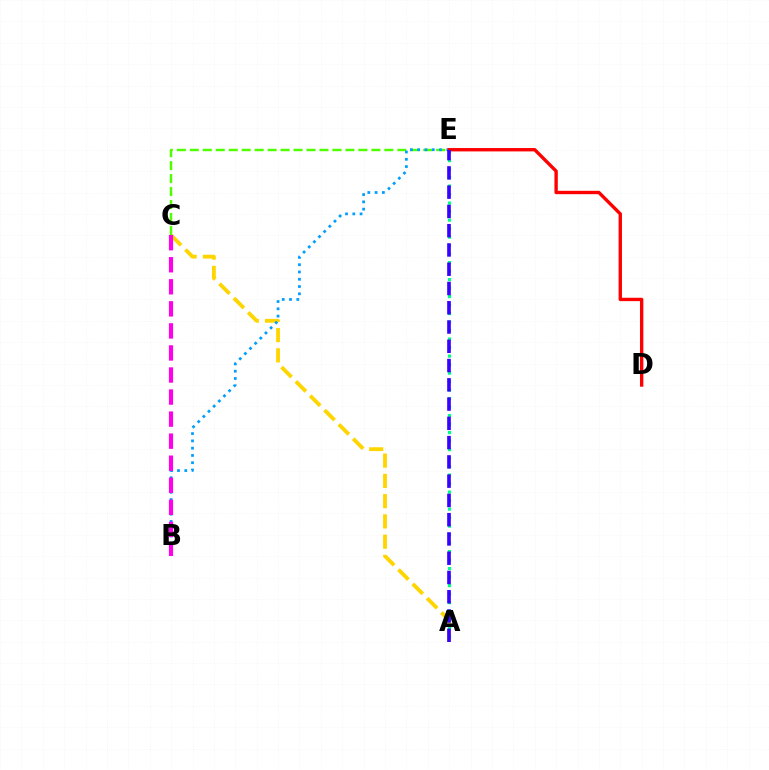{('A', 'C'): [{'color': '#ffd500', 'line_style': 'dashed', 'thickness': 2.75}], ('C', 'E'): [{'color': '#4fff00', 'line_style': 'dashed', 'thickness': 1.76}], ('B', 'E'): [{'color': '#009eff', 'line_style': 'dotted', 'thickness': 1.98}], ('B', 'C'): [{'color': '#ff00ed', 'line_style': 'dashed', 'thickness': 3.0}], ('A', 'E'): [{'color': '#00ff86', 'line_style': 'dotted', 'thickness': 2.31}, {'color': '#3700ff', 'line_style': 'dashed', 'thickness': 2.62}], ('D', 'E'): [{'color': '#ff0000', 'line_style': 'solid', 'thickness': 2.42}]}